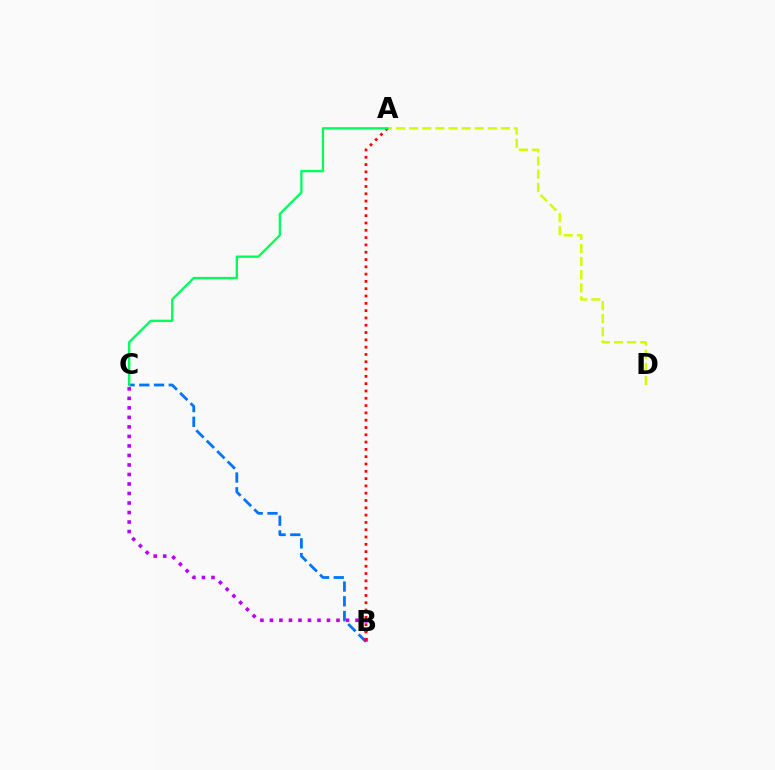{('B', 'C'): [{'color': '#0074ff', 'line_style': 'dashed', 'thickness': 2.0}, {'color': '#b900ff', 'line_style': 'dotted', 'thickness': 2.58}], ('A', 'D'): [{'color': '#d1ff00', 'line_style': 'dashed', 'thickness': 1.78}], ('A', 'B'): [{'color': '#ff0000', 'line_style': 'dotted', 'thickness': 1.98}], ('A', 'C'): [{'color': '#00ff5c', 'line_style': 'solid', 'thickness': 1.68}]}